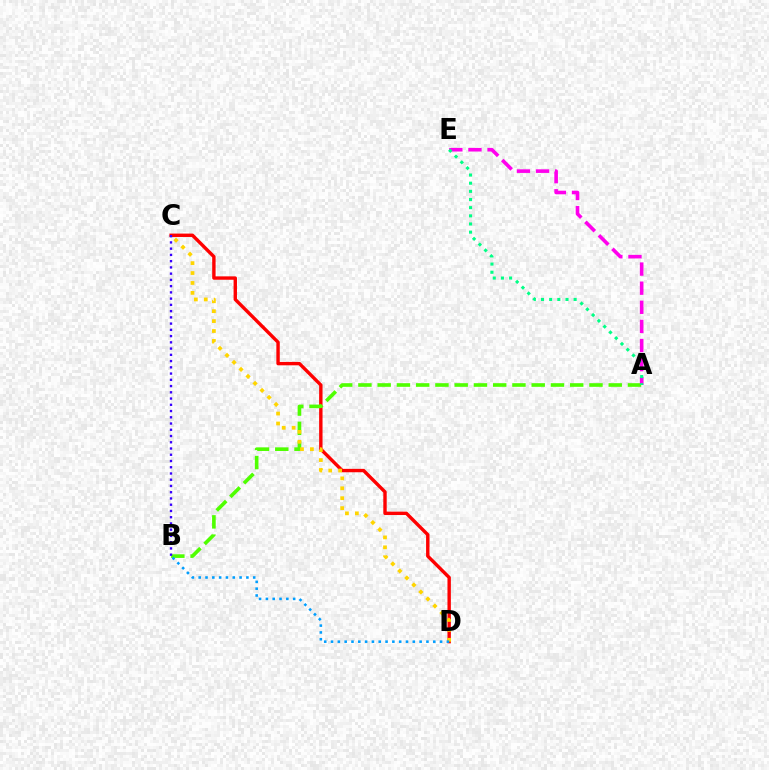{('C', 'D'): [{'color': '#ff0000', 'line_style': 'solid', 'thickness': 2.45}, {'color': '#ffd500', 'line_style': 'dotted', 'thickness': 2.7}], ('A', 'B'): [{'color': '#4fff00', 'line_style': 'dashed', 'thickness': 2.62}], ('A', 'E'): [{'color': '#ff00ed', 'line_style': 'dashed', 'thickness': 2.6}, {'color': '#00ff86', 'line_style': 'dotted', 'thickness': 2.22}], ('B', 'C'): [{'color': '#3700ff', 'line_style': 'dotted', 'thickness': 1.7}], ('B', 'D'): [{'color': '#009eff', 'line_style': 'dotted', 'thickness': 1.85}]}